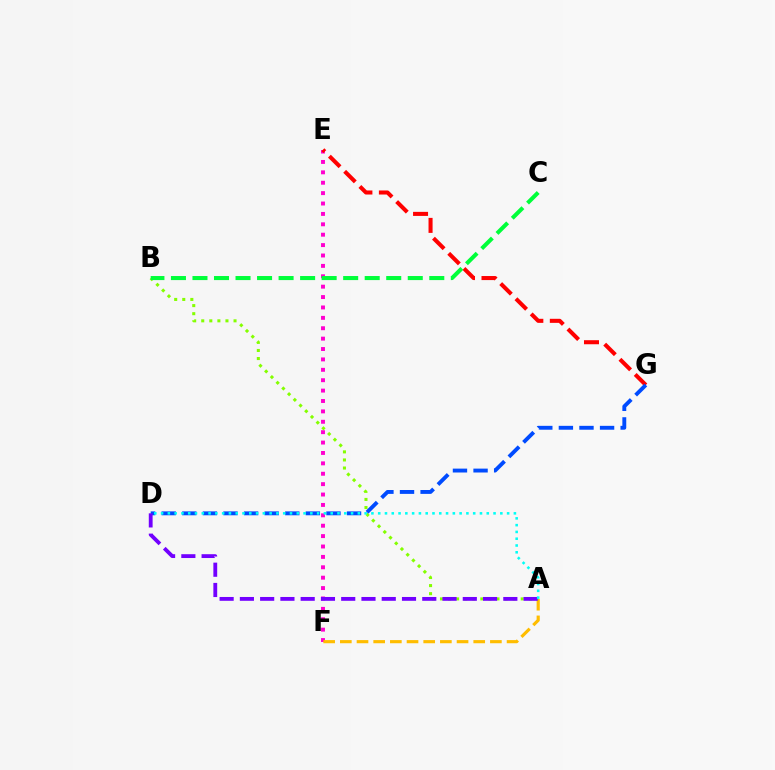{('E', 'F'): [{'color': '#ff00cf', 'line_style': 'dotted', 'thickness': 2.82}], ('A', 'F'): [{'color': '#ffbd00', 'line_style': 'dashed', 'thickness': 2.27}], ('A', 'B'): [{'color': '#84ff00', 'line_style': 'dotted', 'thickness': 2.19}], ('E', 'G'): [{'color': '#ff0000', 'line_style': 'dashed', 'thickness': 2.92}], ('D', 'G'): [{'color': '#004bff', 'line_style': 'dashed', 'thickness': 2.8}], ('A', 'D'): [{'color': '#7200ff', 'line_style': 'dashed', 'thickness': 2.75}, {'color': '#00fff6', 'line_style': 'dotted', 'thickness': 1.84}], ('B', 'C'): [{'color': '#00ff39', 'line_style': 'dashed', 'thickness': 2.92}]}